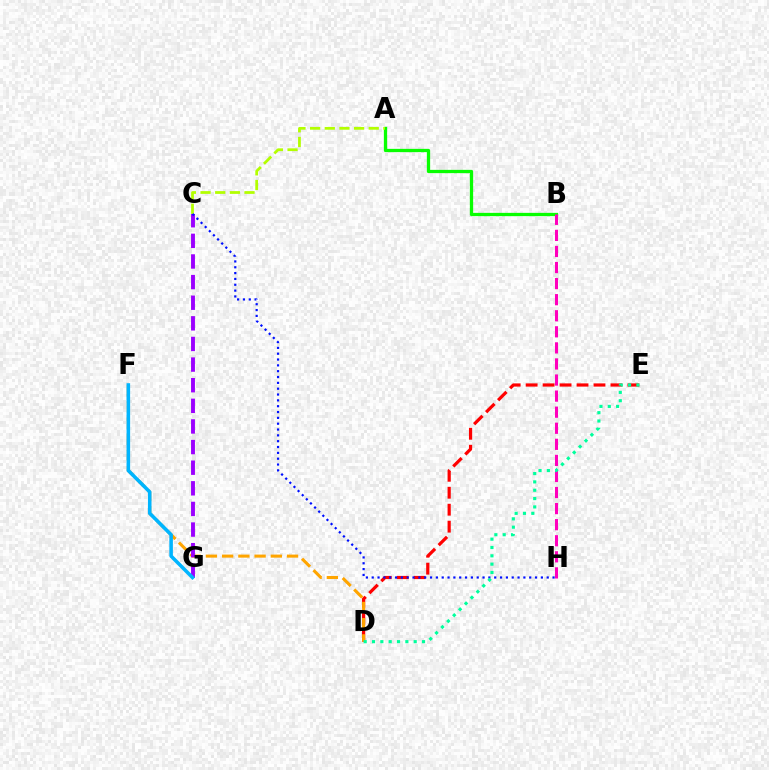{('D', 'E'): [{'color': '#ff0000', 'line_style': 'dashed', 'thickness': 2.3}, {'color': '#00ff9d', 'line_style': 'dotted', 'thickness': 2.26}], ('A', 'B'): [{'color': '#08ff00', 'line_style': 'solid', 'thickness': 2.36}], ('D', 'F'): [{'color': '#ffa500', 'line_style': 'dashed', 'thickness': 2.2}], ('C', 'G'): [{'color': '#9b00ff', 'line_style': 'dashed', 'thickness': 2.8}], ('B', 'H'): [{'color': '#ff00bd', 'line_style': 'dashed', 'thickness': 2.18}], ('A', 'C'): [{'color': '#b3ff00', 'line_style': 'dashed', 'thickness': 1.99}], ('C', 'H'): [{'color': '#0010ff', 'line_style': 'dotted', 'thickness': 1.58}], ('F', 'G'): [{'color': '#00b5ff', 'line_style': 'solid', 'thickness': 2.56}]}